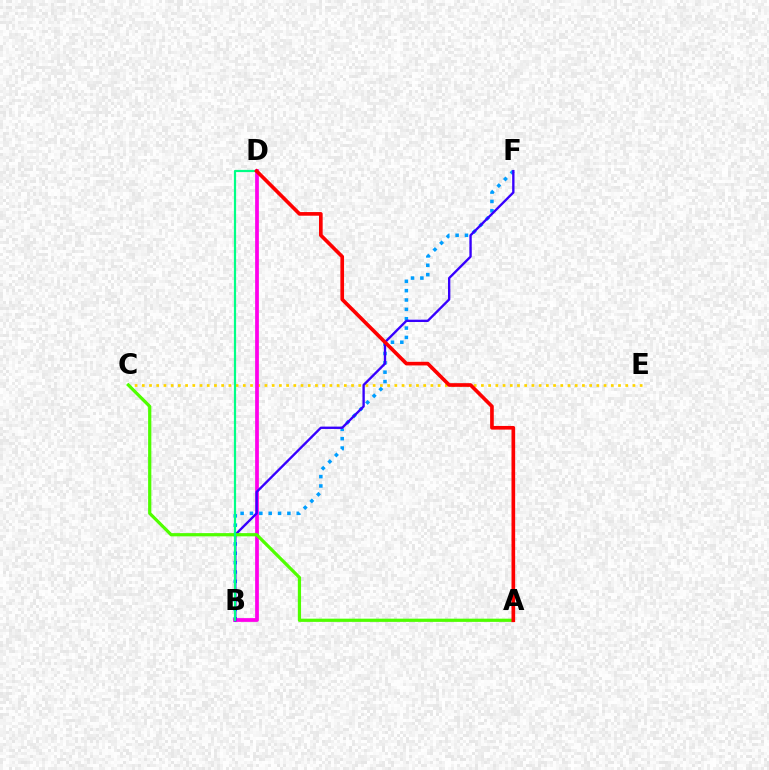{('C', 'E'): [{'color': '#ffd500', 'line_style': 'dotted', 'thickness': 1.96}], ('B', 'F'): [{'color': '#009eff', 'line_style': 'dotted', 'thickness': 2.54}, {'color': '#3700ff', 'line_style': 'solid', 'thickness': 1.7}], ('B', 'D'): [{'color': '#ff00ed', 'line_style': 'solid', 'thickness': 2.69}, {'color': '#00ff86', 'line_style': 'solid', 'thickness': 1.59}], ('A', 'C'): [{'color': '#4fff00', 'line_style': 'solid', 'thickness': 2.32}], ('A', 'D'): [{'color': '#ff0000', 'line_style': 'solid', 'thickness': 2.63}]}